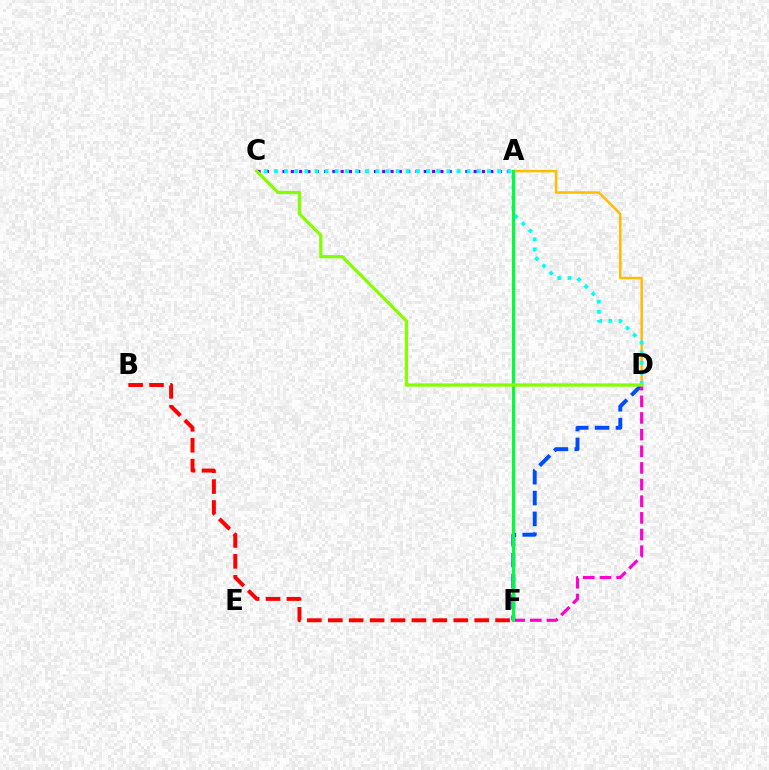{('D', 'F'): [{'color': '#004bff', 'line_style': 'dashed', 'thickness': 2.83}, {'color': '#ff00cf', 'line_style': 'dashed', 'thickness': 2.26}], ('A', 'C'): [{'color': '#7200ff', 'line_style': 'dotted', 'thickness': 2.26}], ('B', 'F'): [{'color': '#ff0000', 'line_style': 'dashed', 'thickness': 2.84}], ('A', 'D'): [{'color': '#ffbd00', 'line_style': 'solid', 'thickness': 1.79}], ('C', 'D'): [{'color': '#00fff6', 'line_style': 'dotted', 'thickness': 2.76}, {'color': '#84ff00', 'line_style': 'solid', 'thickness': 2.32}], ('A', 'F'): [{'color': '#00ff39', 'line_style': 'solid', 'thickness': 2.23}]}